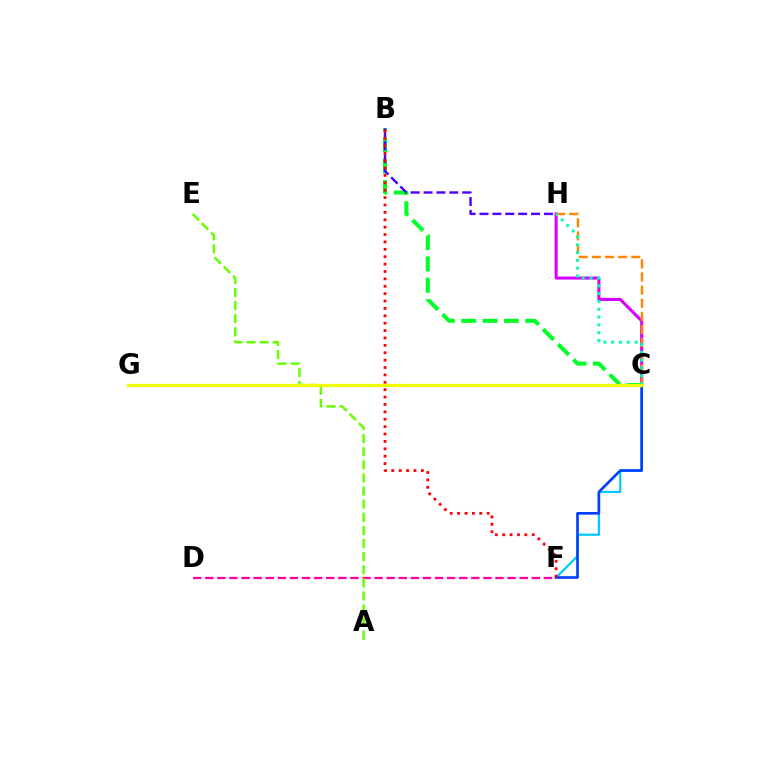{('B', 'C'): [{'color': '#00ff27', 'line_style': 'dashed', 'thickness': 2.9}], ('C', 'F'): [{'color': '#00c7ff', 'line_style': 'solid', 'thickness': 1.57}, {'color': '#003fff', 'line_style': 'solid', 'thickness': 1.92}], ('B', 'H'): [{'color': '#4f00ff', 'line_style': 'dashed', 'thickness': 1.75}], ('C', 'H'): [{'color': '#d600ff', 'line_style': 'solid', 'thickness': 2.2}, {'color': '#ff8800', 'line_style': 'dashed', 'thickness': 1.78}, {'color': '#00ffaf', 'line_style': 'dotted', 'thickness': 2.12}], ('B', 'F'): [{'color': '#ff0000', 'line_style': 'dotted', 'thickness': 2.01}], ('D', 'F'): [{'color': '#ff00a0', 'line_style': 'dashed', 'thickness': 1.64}], ('A', 'E'): [{'color': '#66ff00', 'line_style': 'dashed', 'thickness': 1.78}], ('C', 'G'): [{'color': '#eeff00', 'line_style': 'solid', 'thickness': 2.31}]}